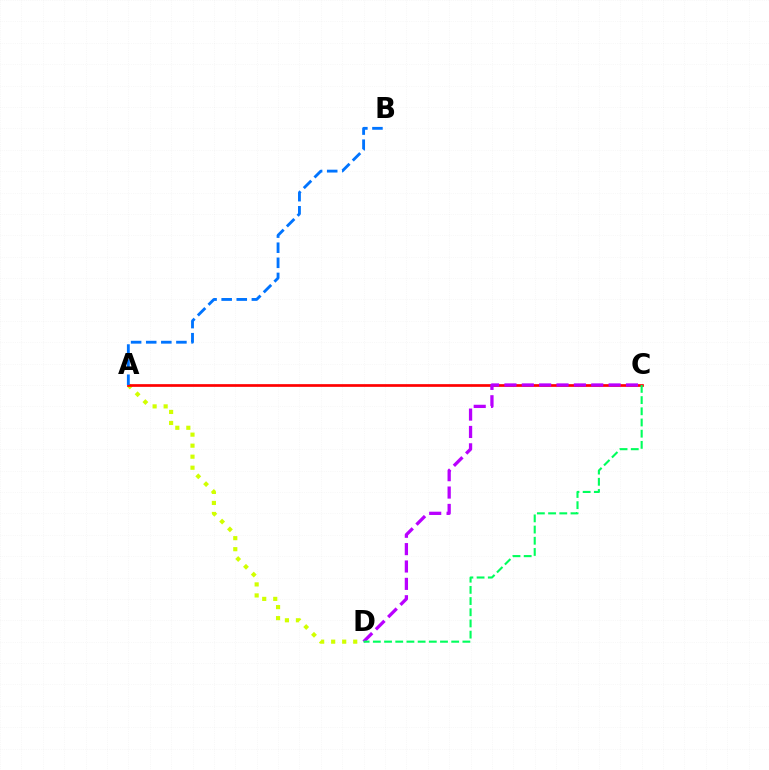{('A', 'D'): [{'color': '#d1ff00', 'line_style': 'dotted', 'thickness': 2.99}], ('A', 'C'): [{'color': '#ff0000', 'line_style': 'solid', 'thickness': 1.95}], ('C', 'D'): [{'color': '#b900ff', 'line_style': 'dashed', 'thickness': 2.36}, {'color': '#00ff5c', 'line_style': 'dashed', 'thickness': 1.52}], ('A', 'B'): [{'color': '#0074ff', 'line_style': 'dashed', 'thickness': 2.05}]}